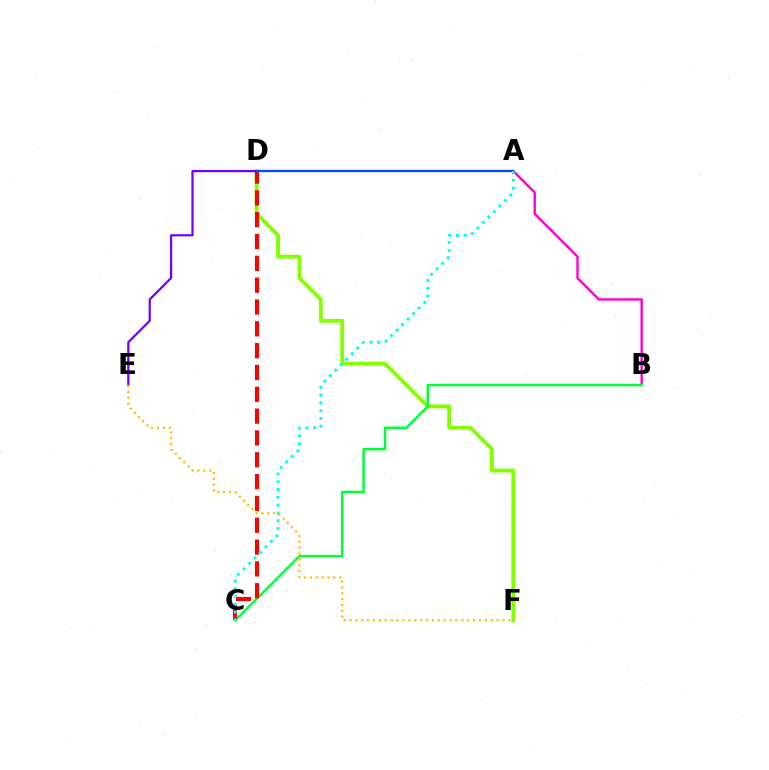{('D', 'F'): [{'color': '#84ff00', 'line_style': 'solid', 'thickness': 2.77}], ('A', 'B'): [{'color': '#ff00cf', 'line_style': 'solid', 'thickness': 1.72}], ('B', 'C'): [{'color': '#00ff39', 'line_style': 'solid', 'thickness': 1.78}], ('C', 'D'): [{'color': '#ff0000', 'line_style': 'dashed', 'thickness': 2.96}], ('D', 'E'): [{'color': '#7200ff', 'line_style': 'solid', 'thickness': 1.6}], ('E', 'F'): [{'color': '#ffbd00', 'line_style': 'dotted', 'thickness': 1.6}], ('A', 'D'): [{'color': '#004bff', 'line_style': 'solid', 'thickness': 1.66}], ('A', 'C'): [{'color': '#00fff6', 'line_style': 'dotted', 'thickness': 2.12}]}